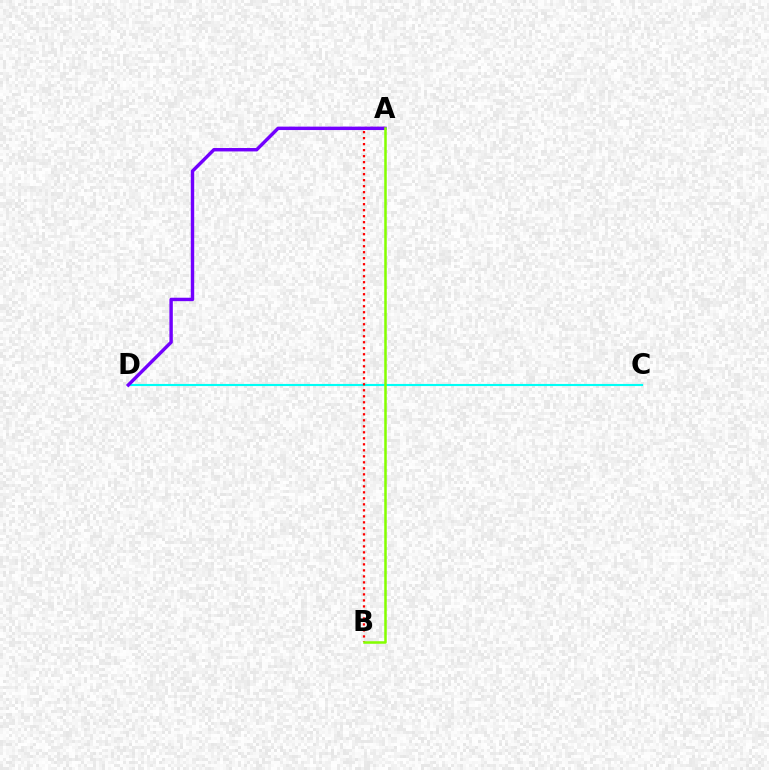{('C', 'D'): [{'color': '#00fff6', 'line_style': 'solid', 'thickness': 1.53}], ('A', 'B'): [{'color': '#ff0000', 'line_style': 'dotted', 'thickness': 1.63}, {'color': '#84ff00', 'line_style': 'solid', 'thickness': 1.81}], ('A', 'D'): [{'color': '#7200ff', 'line_style': 'solid', 'thickness': 2.46}]}